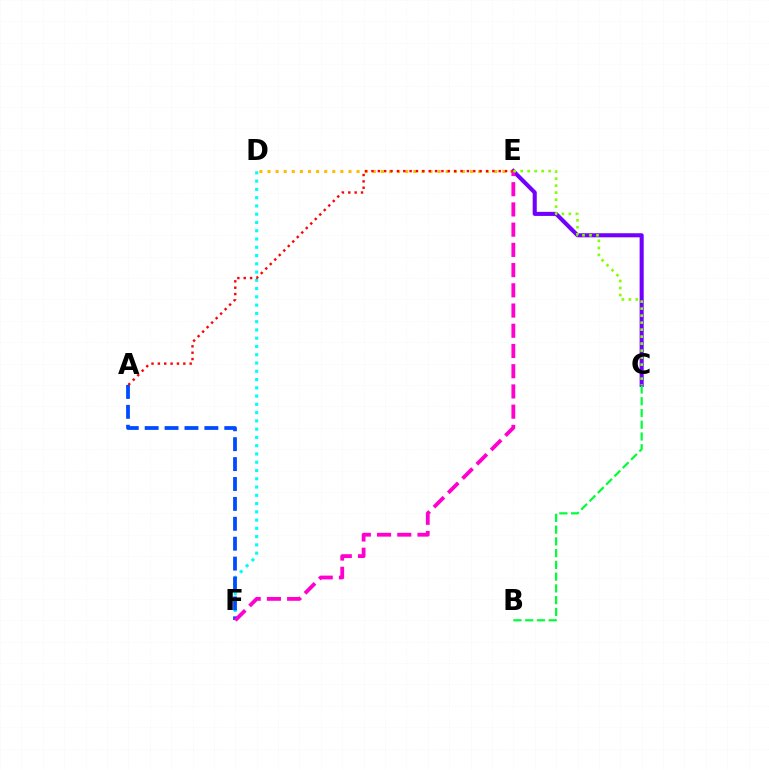{('C', 'E'): [{'color': '#7200ff', 'line_style': 'solid', 'thickness': 2.94}, {'color': '#84ff00', 'line_style': 'dotted', 'thickness': 1.9}], ('D', 'E'): [{'color': '#ffbd00', 'line_style': 'dotted', 'thickness': 2.2}], ('D', 'F'): [{'color': '#00fff6', 'line_style': 'dotted', 'thickness': 2.25}], ('A', 'E'): [{'color': '#ff0000', 'line_style': 'dotted', 'thickness': 1.73}], ('A', 'F'): [{'color': '#004bff', 'line_style': 'dashed', 'thickness': 2.7}], ('E', 'F'): [{'color': '#ff00cf', 'line_style': 'dashed', 'thickness': 2.75}], ('B', 'C'): [{'color': '#00ff39', 'line_style': 'dashed', 'thickness': 1.6}]}